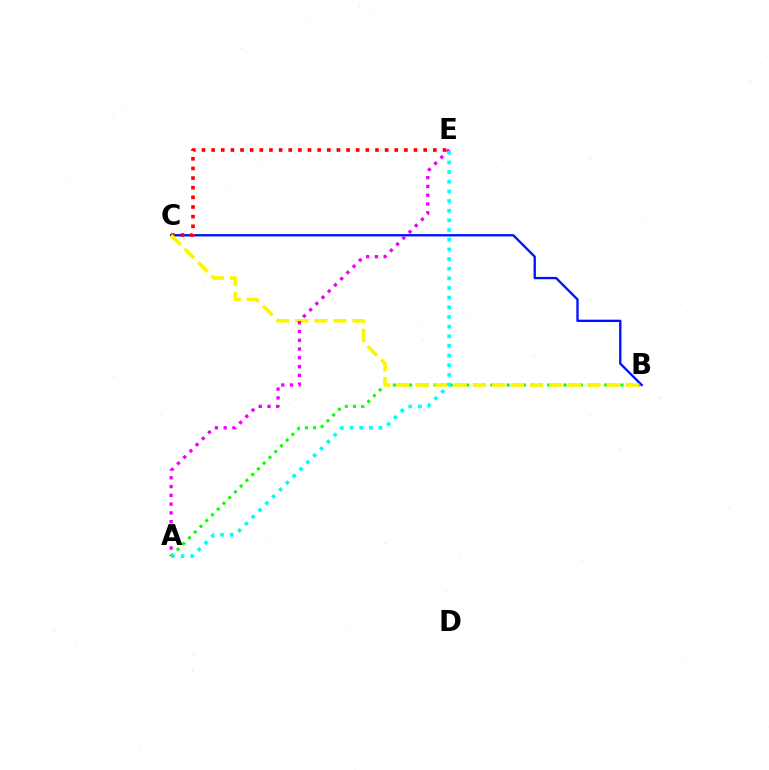{('B', 'C'): [{'color': '#0010ff', 'line_style': 'solid', 'thickness': 1.67}, {'color': '#fcf500', 'line_style': 'dashed', 'thickness': 2.6}], ('A', 'B'): [{'color': '#08ff00', 'line_style': 'dotted', 'thickness': 2.21}], ('C', 'E'): [{'color': '#ff0000', 'line_style': 'dotted', 'thickness': 2.62}], ('A', 'E'): [{'color': '#ee00ff', 'line_style': 'dotted', 'thickness': 2.39}, {'color': '#00fff6', 'line_style': 'dotted', 'thickness': 2.62}]}